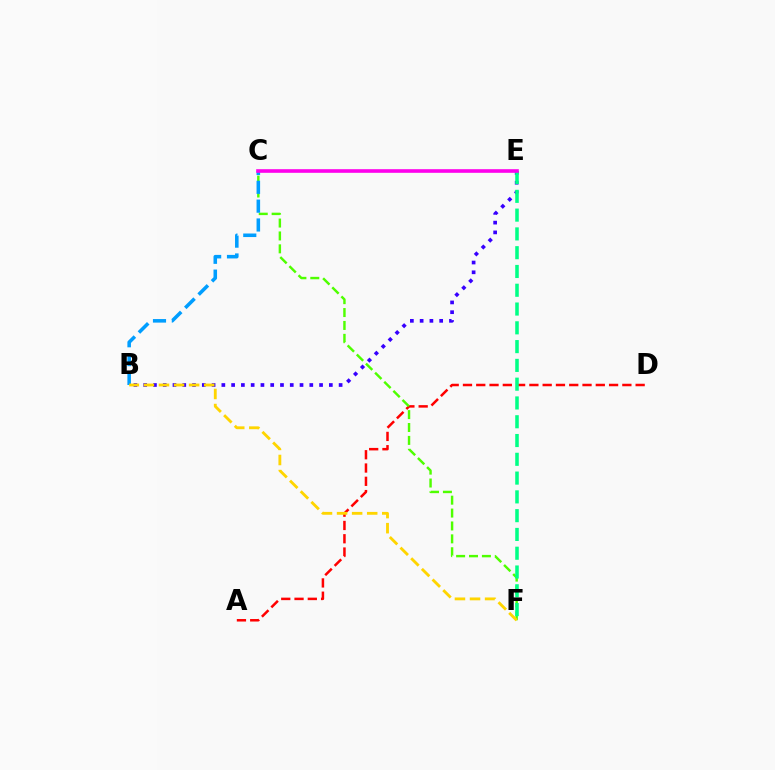{('A', 'D'): [{'color': '#ff0000', 'line_style': 'dashed', 'thickness': 1.8}], ('C', 'F'): [{'color': '#4fff00', 'line_style': 'dashed', 'thickness': 1.75}], ('B', 'E'): [{'color': '#3700ff', 'line_style': 'dotted', 'thickness': 2.65}], ('E', 'F'): [{'color': '#00ff86', 'line_style': 'dashed', 'thickness': 2.55}], ('B', 'C'): [{'color': '#009eff', 'line_style': 'dashed', 'thickness': 2.56}], ('B', 'F'): [{'color': '#ffd500', 'line_style': 'dashed', 'thickness': 2.05}], ('C', 'E'): [{'color': '#ff00ed', 'line_style': 'solid', 'thickness': 2.6}]}